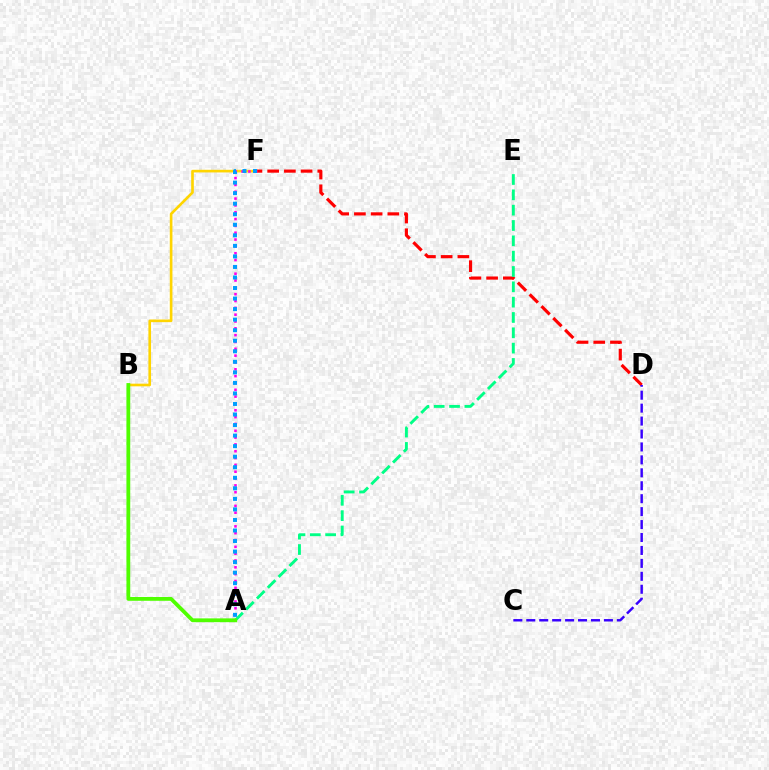{('B', 'F'): [{'color': '#ffd500', 'line_style': 'solid', 'thickness': 1.9}], ('D', 'F'): [{'color': '#ff0000', 'line_style': 'dashed', 'thickness': 2.27}], ('C', 'D'): [{'color': '#3700ff', 'line_style': 'dashed', 'thickness': 1.76}], ('A', 'F'): [{'color': '#ff00ed', 'line_style': 'dotted', 'thickness': 1.86}, {'color': '#009eff', 'line_style': 'dotted', 'thickness': 2.86}], ('A', 'E'): [{'color': '#00ff86', 'line_style': 'dashed', 'thickness': 2.08}], ('A', 'B'): [{'color': '#4fff00', 'line_style': 'solid', 'thickness': 2.74}]}